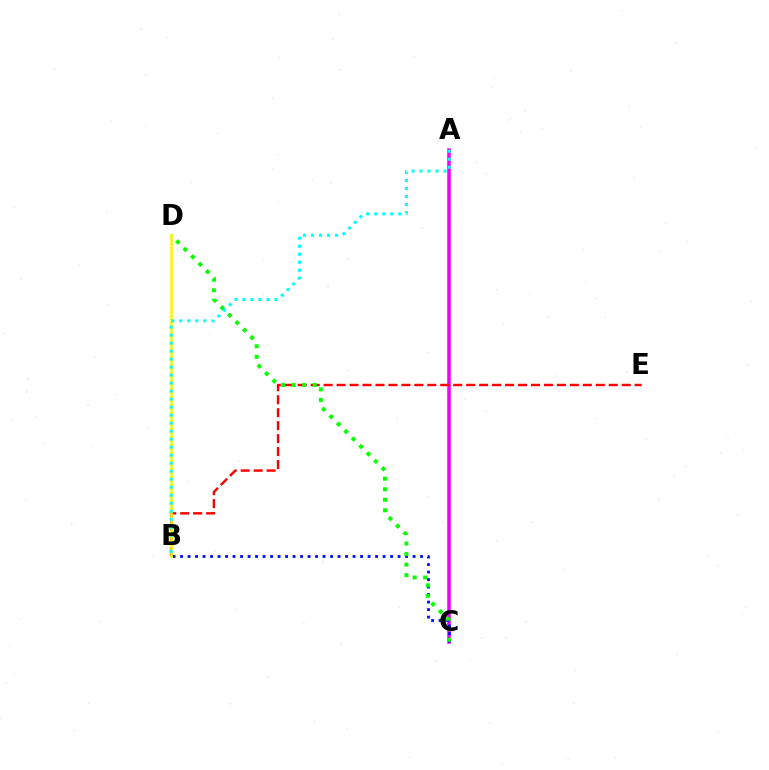{('A', 'C'): [{'color': '#ee00ff', 'line_style': 'solid', 'thickness': 2.53}], ('B', 'E'): [{'color': '#ff0000', 'line_style': 'dashed', 'thickness': 1.76}], ('B', 'C'): [{'color': '#0010ff', 'line_style': 'dotted', 'thickness': 2.04}], ('C', 'D'): [{'color': '#08ff00', 'line_style': 'dotted', 'thickness': 2.86}], ('B', 'D'): [{'color': '#fcf500', 'line_style': 'solid', 'thickness': 1.81}], ('A', 'B'): [{'color': '#00fff6', 'line_style': 'dotted', 'thickness': 2.18}]}